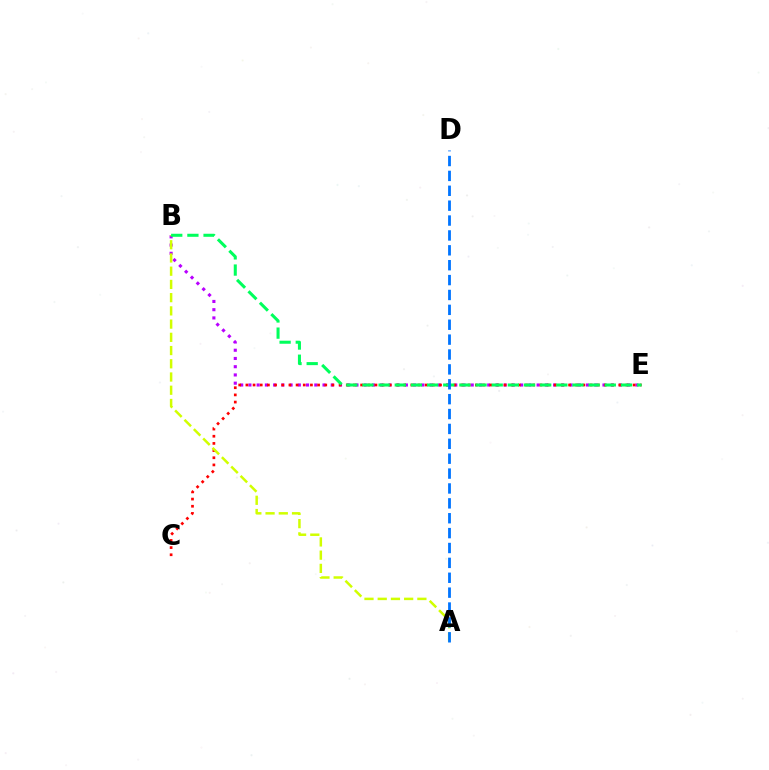{('B', 'E'): [{'color': '#b900ff', 'line_style': 'dotted', 'thickness': 2.24}, {'color': '#00ff5c', 'line_style': 'dashed', 'thickness': 2.19}], ('C', 'E'): [{'color': '#ff0000', 'line_style': 'dotted', 'thickness': 1.95}], ('A', 'B'): [{'color': '#d1ff00', 'line_style': 'dashed', 'thickness': 1.8}], ('A', 'D'): [{'color': '#0074ff', 'line_style': 'dashed', 'thickness': 2.02}]}